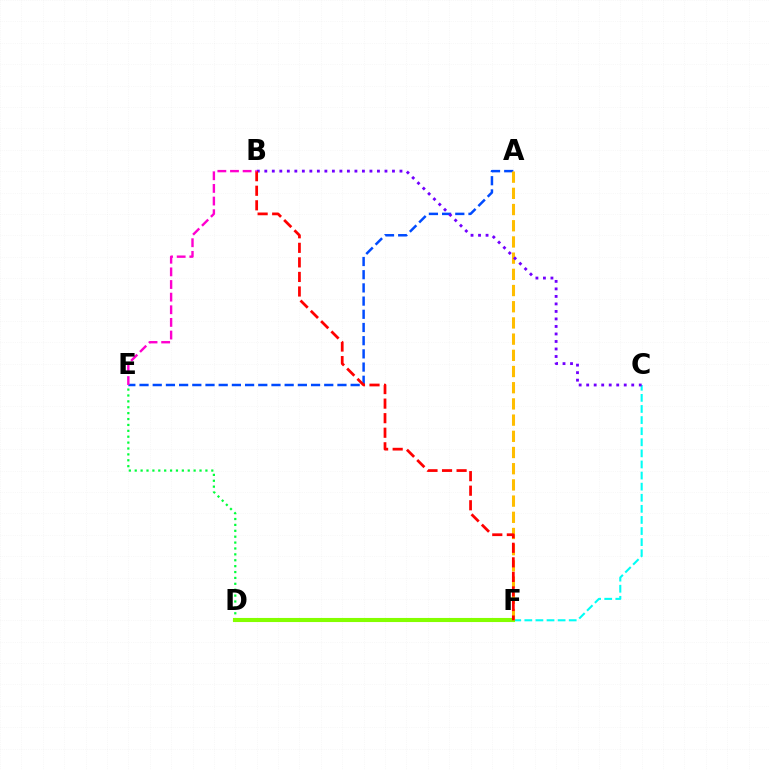{('C', 'F'): [{'color': '#00fff6', 'line_style': 'dashed', 'thickness': 1.51}], ('A', 'E'): [{'color': '#004bff', 'line_style': 'dashed', 'thickness': 1.79}], ('D', 'E'): [{'color': '#00ff39', 'line_style': 'dotted', 'thickness': 1.6}], ('D', 'F'): [{'color': '#84ff00', 'line_style': 'solid', 'thickness': 2.94}], ('A', 'F'): [{'color': '#ffbd00', 'line_style': 'dashed', 'thickness': 2.2}], ('B', 'C'): [{'color': '#7200ff', 'line_style': 'dotted', 'thickness': 2.04}], ('B', 'F'): [{'color': '#ff0000', 'line_style': 'dashed', 'thickness': 1.98}], ('B', 'E'): [{'color': '#ff00cf', 'line_style': 'dashed', 'thickness': 1.72}]}